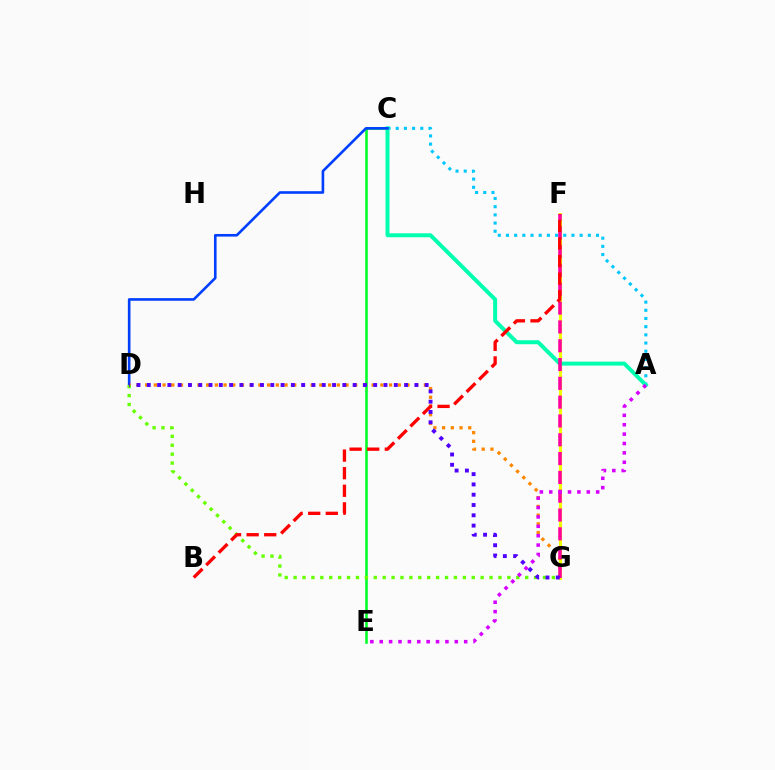{('A', 'C'): [{'color': '#00c7ff', 'line_style': 'dotted', 'thickness': 2.22}, {'color': '#00ffaf', 'line_style': 'solid', 'thickness': 2.86}], ('F', 'G'): [{'color': '#eeff00', 'line_style': 'solid', 'thickness': 2.25}, {'color': '#ff00a0', 'line_style': 'dashed', 'thickness': 2.56}], ('C', 'E'): [{'color': '#00ff27', 'line_style': 'solid', 'thickness': 1.86}], ('C', 'D'): [{'color': '#003fff', 'line_style': 'solid', 'thickness': 1.88}], ('D', 'G'): [{'color': '#ff8800', 'line_style': 'dotted', 'thickness': 2.37}, {'color': '#66ff00', 'line_style': 'dotted', 'thickness': 2.42}, {'color': '#4f00ff', 'line_style': 'dotted', 'thickness': 2.8}], ('A', 'E'): [{'color': '#d600ff', 'line_style': 'dotted', 'thickness': 2.55}], ('B', 'F'): [{'color': '#ff0000', 'line_style': 'dashed', 'thickness': 2.39}]}